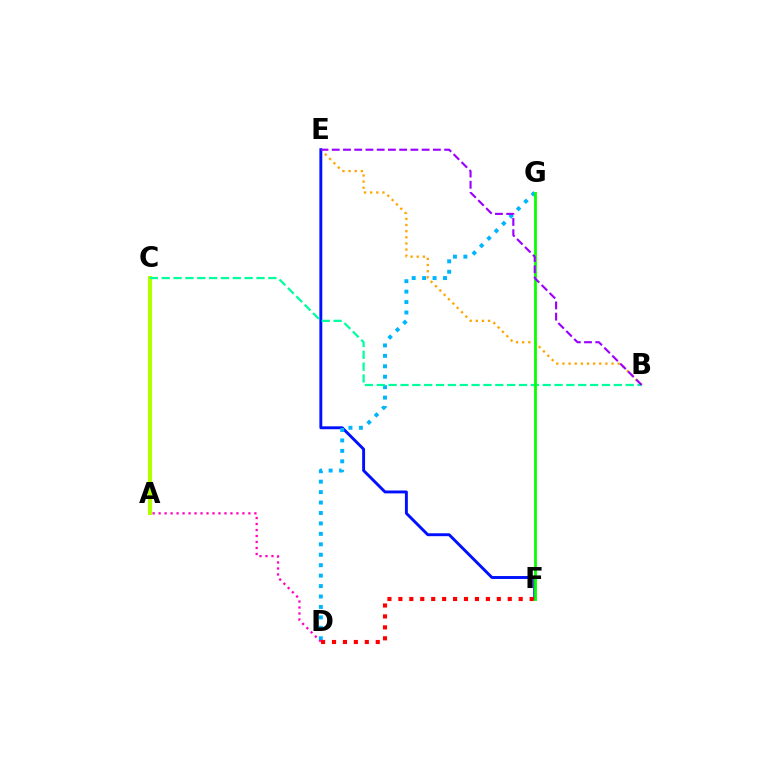{('B', 'E'): [{'color': '#ffa500', 'line_style': 'dotted', 'thickness': 1.67}, {'color': '#9b00ff', 'line_style': 'dashed', 'thickness': 1.53}], ('A', 'C'): [{'color': '#b3ff00', 'line_style': 'solid', 'thickness': 2.97}], ('E', 'F'): [{'color': '#0010ff', 'line_style': 'solid', 'thickness': 2.09}], ('D', 'G'): [{'color': '#00b5ff', 'line_style': 'dotted', 'thickness': 2.84}], ('B', 'C'): [{'color': '#00ff9d', 'line_style': 'dashed', 'thickness': 1.61}], ('F', 'G'): [{'color': '#08ff00', 'line_style': 'solid', 'thickness': 2.01}], ('A', 'D'): [{'color': '#ff00bd', 'line_style': 'dotted', 'thickness': 1.63}], ('D', 'F'): [{'color': '#ff0000', 'line_style': 'dotted', 'thickness': 2.97}]}